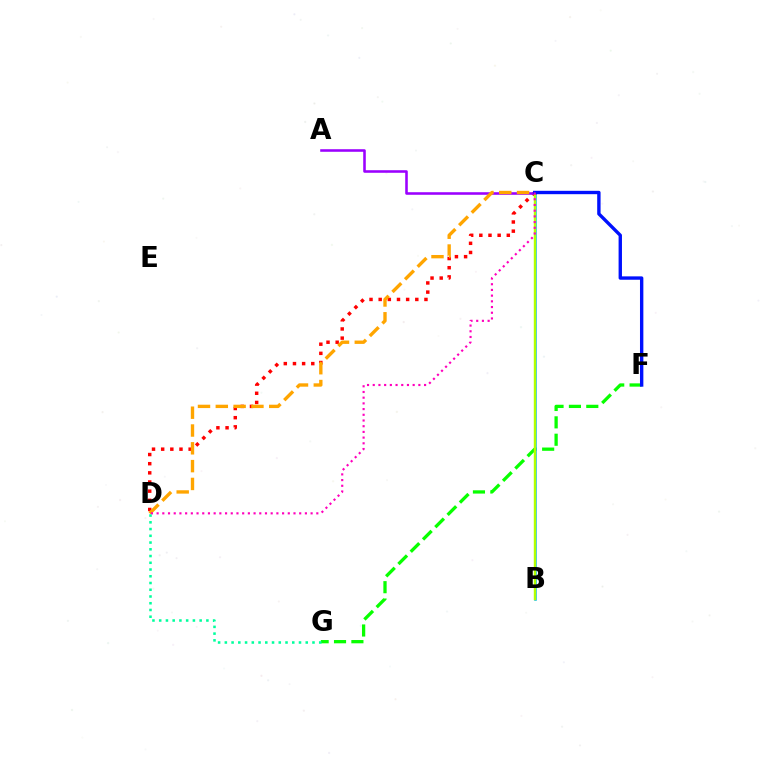{('F', 'G'): [{'color': '#08ff00', 'line_style': 'dashed', 'thickness': 2.36}], ('C', 'D'): [{'color': '#ff0000', 'line_style': 'dotted', 'thickness': 2.49}, {'color': '#ffa500', 'line_style': 'dashed', 'thickness': 2.42}, {'color': '#ff00bd', 'line_style': 'dotted', 'thickness': 1.55}], ('B', 'C'): [{'color': '#00b5ff', 'line_style': 'solid', 'thickness': 1.83}, {'color': '#b3ff00', 'line_style': 'solid', 'thickness': 1.75}], ('A', 'C'): [{'color': '#9b00ff', 'line_style': 'solid', 'thickness': 1.85}], ('C', 'F'): [{'color': '#0010ff', 'line_style': 'solid', 'thickness': 2.43}], ('D', 'G'): [{'color': '#00ff9d', 'line_style': 'dotted', 'thickness': 1.83}]}